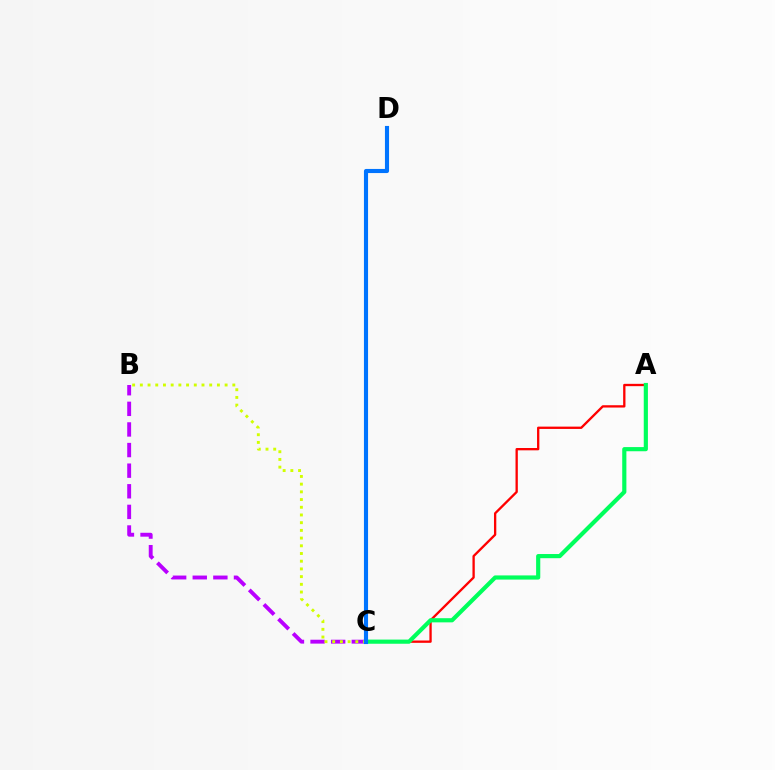{('A', 'C'): [{'color': '#ff0000', 'line_style': 'solid', 'thickness': 1.67}, {'color': '#00ff5c', 'line_style': 'solid', 'thickness': 3.0}], ('B', 'C'): [{'color': '#b900ff', 'line_style': 'dashed', 'thickness': 2.8}, {'color': '#d1ff00', 'line_style': 'dotted', 'thickness': 2.09}], ('C', 'D'): [{'color': '#0074ff', 'line_style': 'solid', 'thickness': 2.96}]}